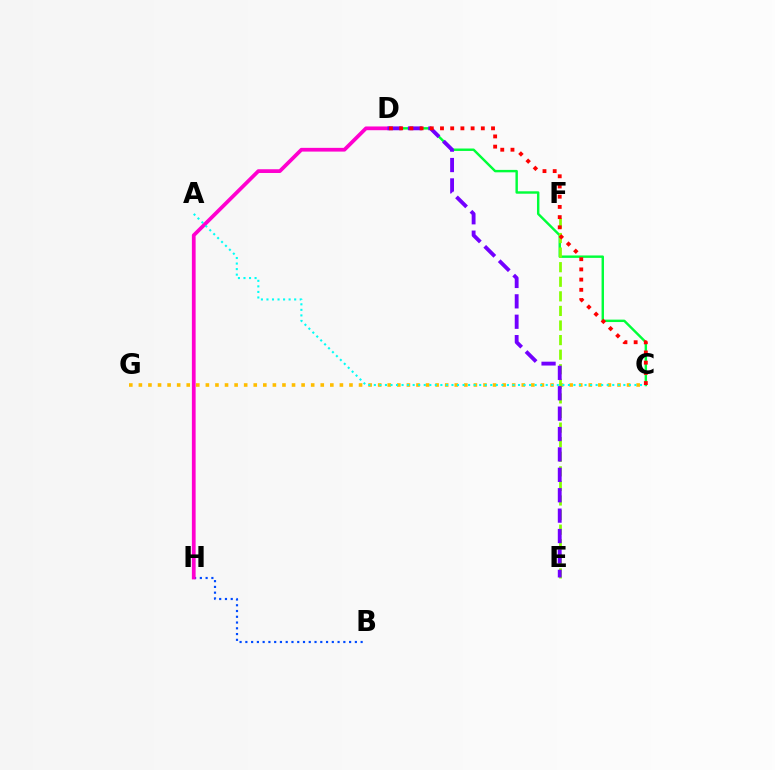{('C', 'G'): [{'color': '#ffbd00', 'line_style': 'dotted', 'thickness': 2.6}], ('C', 'D'): [{'color': '#00ff39', 'line_style': 'solid', 'thickness': 1.75}, {'color': '#ff0000', 'line_style': 'dotted', 'thickness': 2.77}], ('B', 'H'): [{'color': '#004bff', 'line_style': 'dotted', 'thickness': 1.57}], ('D', 'H'): [{'color': '#ff00cf', 'line_style': 'solid', 'thickness': 2.7}], ('E', 'F'): [{'color': '#84ff00', 'line_style': 'dashed', 'thickness': 1.98}], ('D', 'E'): [{'color': '#7200ff', 'line_style': 'dashed', 'thickness': 2.77}], ('A', 'C'): [{'color': '#00fff6', 'line_style': 'dotted', 'thickness': 1.51}]}